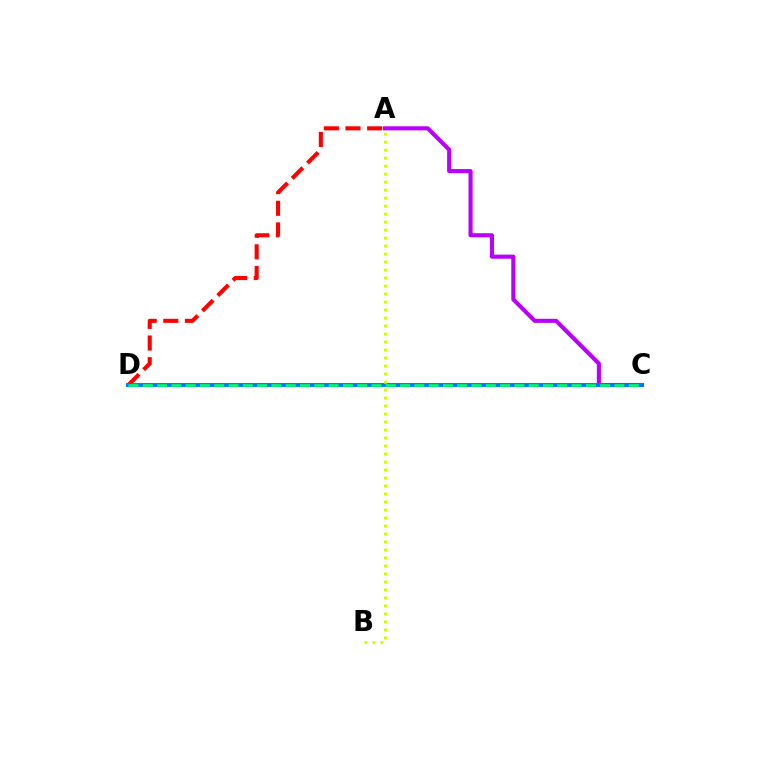{('A', 'C'): [{'color': '#b900ff', 'line_style': 'solid', 'thickness': 2.95}], ('A', 'D'): [{'color': '#ff0000', 'line_style': 'dashed', 'thickness': 2.94}], ('C', 'D'): [{'color': '#0074ff', 'line_style': 'solid', 'thickness': 2.8}, {'color': '#00ff5c', 'line_style': 'dashed', 'thickness': 1.94}], ('A', 'B'): [{'color': '#d1ff00', 'line_style': 'dotted', 'thickness': 2.17}]}